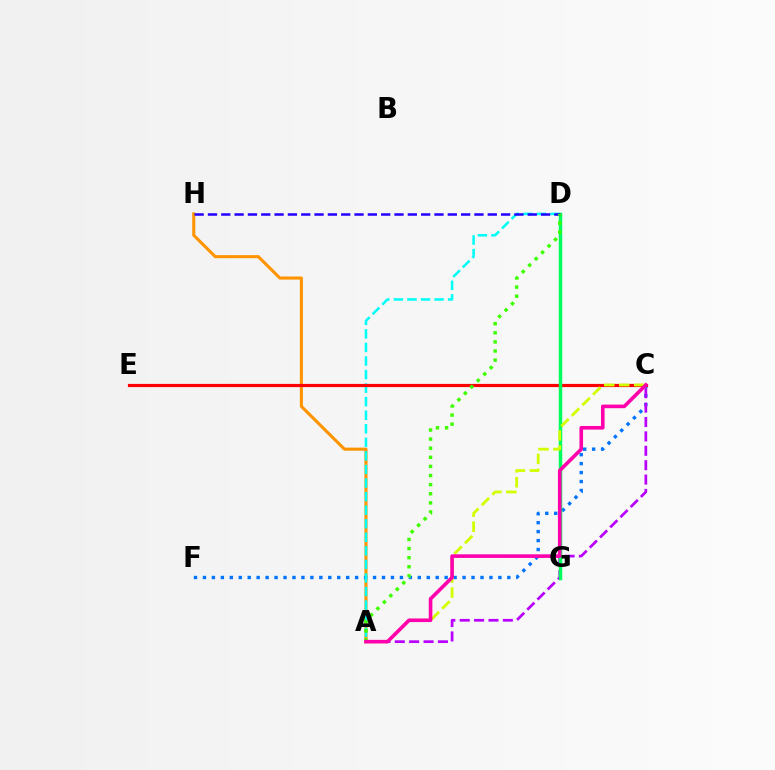{('A', 'H'): [{'color': '#ff9400', 'line_style': 'solid', 'thickness': 2.22}], ('C', 'F'): [{'color': '#0074ff', 'line_style': 'dotted', 'thickness': 2.43}], ('A', 'C'): [{'color': '#b900ff', 'line_style': 'dashed', 'thickness': 1.95}, {'color': '#d1ff00', 'line_style': 'dashed', 'thickness': 2.03}, {'color': '#ff00ac', 'line_style': 'solid', 'thickness': 2.6}], ('A', 'D'): [{'color': '#00fff6', 'line_style': 'dashed', 'thickness': 1.84}, {'color': '#3dff00', 'line_style': 'dotted', 'thickness': 2.48}], ('C', 'E'): [{'color': '#ff0000', 'line_style': 'solid', 'thickness': 2.29}], ('D', 'G'): [{'color': '#00ff5c', 'line_style': 'solid', 'thickness': 2.52}], ('D', 'H'): [{'color': '#2500ff', 'line_style': 'dashed', 'thickness': 1.81}]}